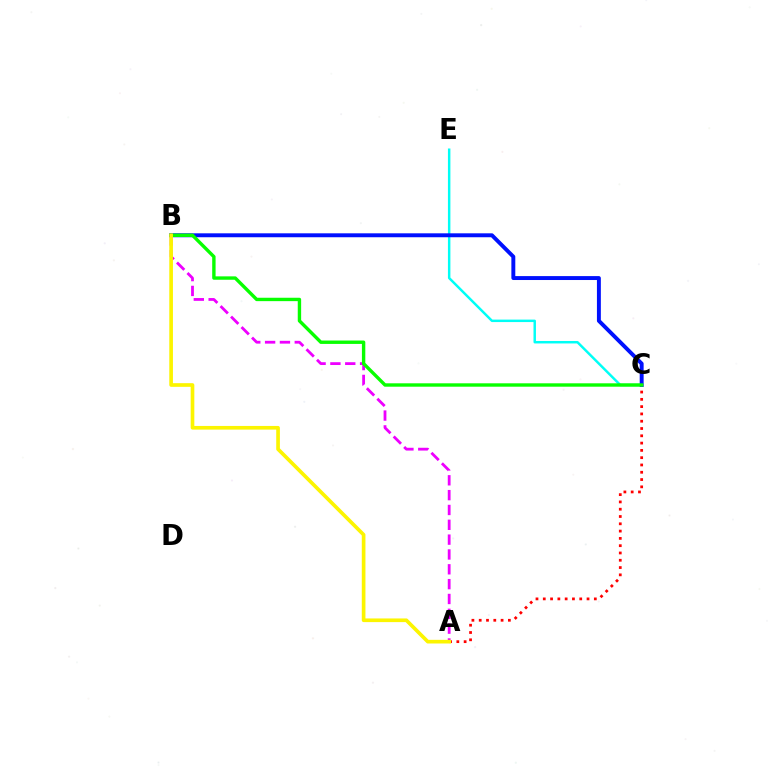{('A', 'C'): [{'color': '#ff0000', 'line_style': 'dotted', 'thickness': 1.98}], ('A', 'B'): [{'color': '#ee00ff', 'line_style': 'dashed', 'thickness': 2.02}, {'color': '#fcf500', 'line_style': 'solid', 'thickness': 2.64}], ('C', 'E'): [{'color': '#00fff6', 'line_style': 'solid', 'thickness': 1.77}], ('B', 'C'): [{'color': '#0010ff', 'line_style': 'solid', 'thickness': 2.83}, {'color': '#08ff00', 'line_style': 'solid', 'thickness': 2.44}]}